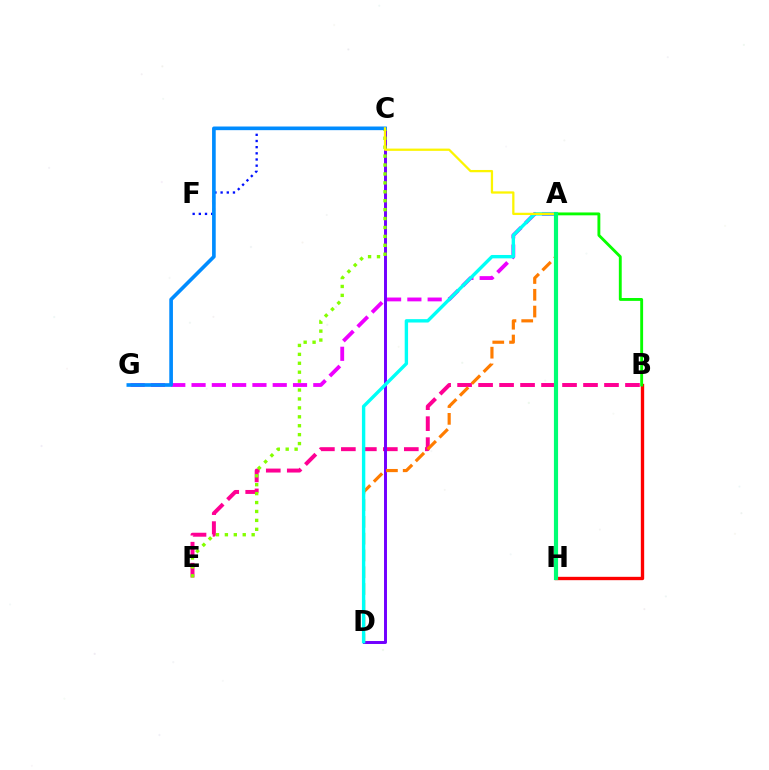{('B', 'E'): [{'color': '#ff0094', 'line_style': 'dashed', 'thickness': 2.85}], ('C', 'D'): [{'color': '#7200ff', 'line_style': 'solid', 'thickness': 2.13}], ('C', 'F'): [{'color': '#0010ff', 'line_style': 'dotted', 'thickness': 1.68}], ('C', 'E'): [{'color': '#84ff00', 'line_style': 'dotted', 'thickness': 2.42}], ('A', 'D'): [{'color': '#ff7c00', 'line_style': 'dashed', 'thickness': 2.28}, {'color': '#00fff6', 'line_style': 'solid', 'thickness': 2.43}], ('A', 'G'): [{'color': '#ee00ff', 'line_style': 'dashed', 'thickness': 2.76}], ('B', 'H'): [{'color': '#ff0000', 'line_style': 'solid', 'thickness': 2.41}], ('C', 'G'): [{'color': '#008cff', 'line_style': 'solid', 'thickness': 2.63}], ('A', 'B'): [{'color': '#08ff00', 'line_style': 'solid', 'thickness': 2.07}], ('A', 'C'): [{'color': '#fcf500', 'line_style': 'solid', 'thickness': 1.63}], ('A', 'H'): [{'color': '#00ff74', 'line_style': 'solid', 'thickness': 2.99}]}